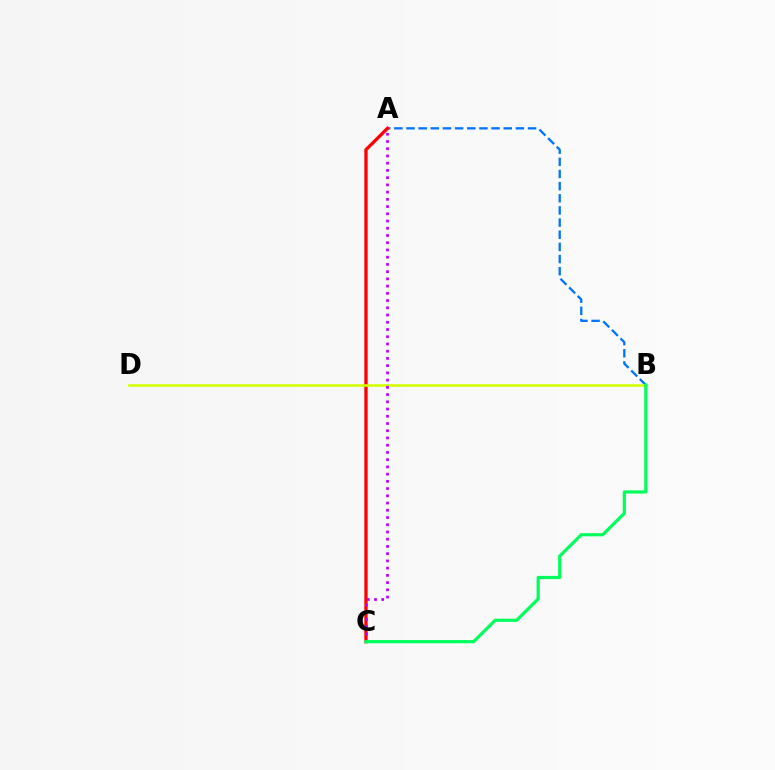{('A', 'B'): [{'color': '#0074ff', 'line_style': 'dashed', 'thickness': 1.65}], ('A', 'C'): [{'color': '#ff0000', 'line_style': 'solid', 'thickness': 2.38}, {'color': '#b900ff', 'line_style': 'dotted', 'thickness': 1.96}], ('B', 'D'): [{'color': '#d1ff00', 'line_style': 'solid', 'thickness': 1.84}], ('B', 'C'): [{'color': '#00ff5c', 'line_style': 'solid', 'thickness': 2.3}]}